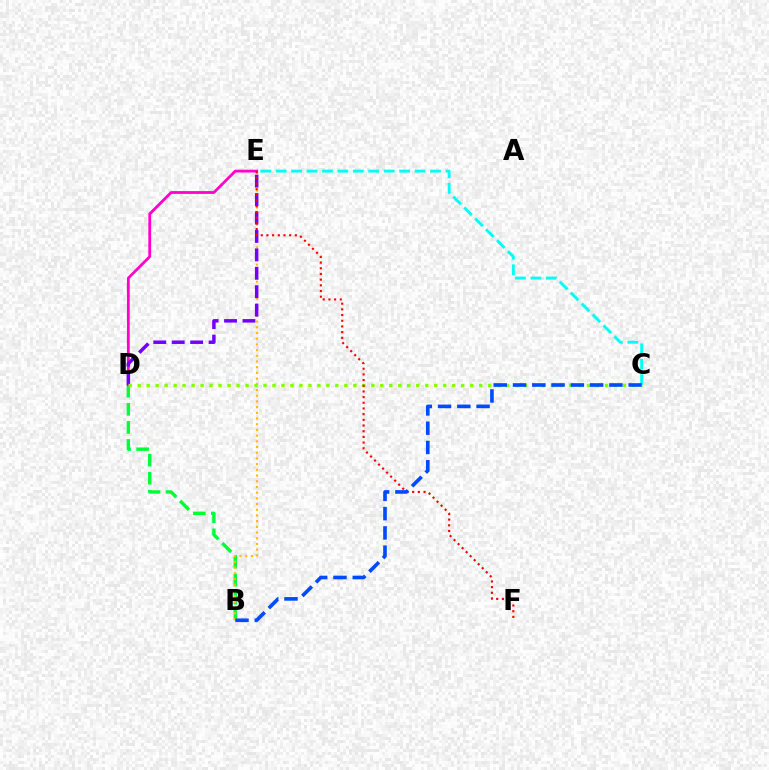{('B', 'D'): [{'color': '#00ff39', 'line_style': 'dashed', 'thickness': 2.45}], ('B', 'E'): [{'color': '#ffbd00', 'line_style': 'dotted', 'thickness': 1.55}], ('D', 'E'): [{'color': '#ff00cf', 'line_style': 'solid', 'thickness': 2.01}, {'color': '#7200ff', 'line_style': 'dashed', 'thickness': 2.5}], ('C', 'D'): [{'color': '#84ff00', 'line_style': 'dotted', 'thickness': 2.44}], ('C', 'E'): [{'color': '#00fff6', 'line_style': 'dashed', 'thickness': 2.1}], ('E', 'F'): [{'color': '#ff0000', 'line_style': 'dotted', 'thickness': 1.54}], ('B', 'C'): [{'color': '#004bff', 'line_style': 'dashed', 'thickness': 2.62}]}